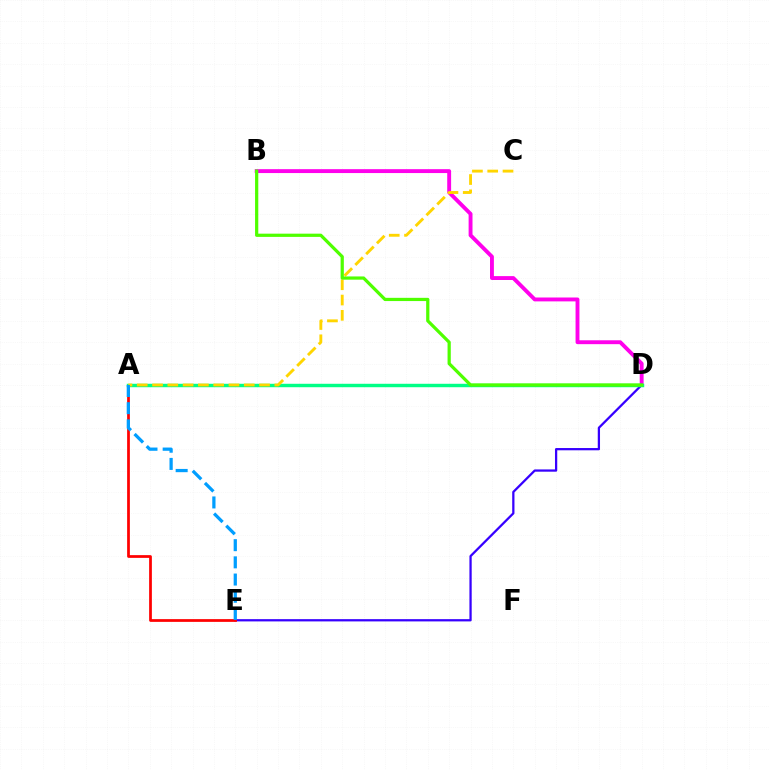{('B', 'D'): [{'color': '#ff00ed', 'line_style': 'solid', 'thickness': 2.8}, {'color': '#4fff00', 'line_style': 'solid', 'thickness': 2.32}], ('D', 'E'): [{'color': '#3700ff', 'line_style': 'solid', 'thickness': 1.63}], ('A', 'E'): [{'color': '#ff0000', 'line_style': 'solid', 'thickness': 1.97}, {'color': '#009eff', 'line_style': 'dashed', 'thickness': 2.34}], ('A', 'D'): [{'color': '#00ff86', 'line_style': 'solid', 'thickness': 2.47}], ('A', 'C'): [{'color': '#ffd500', 'line_style': 'dashed', 'thickness': 2.08}]}